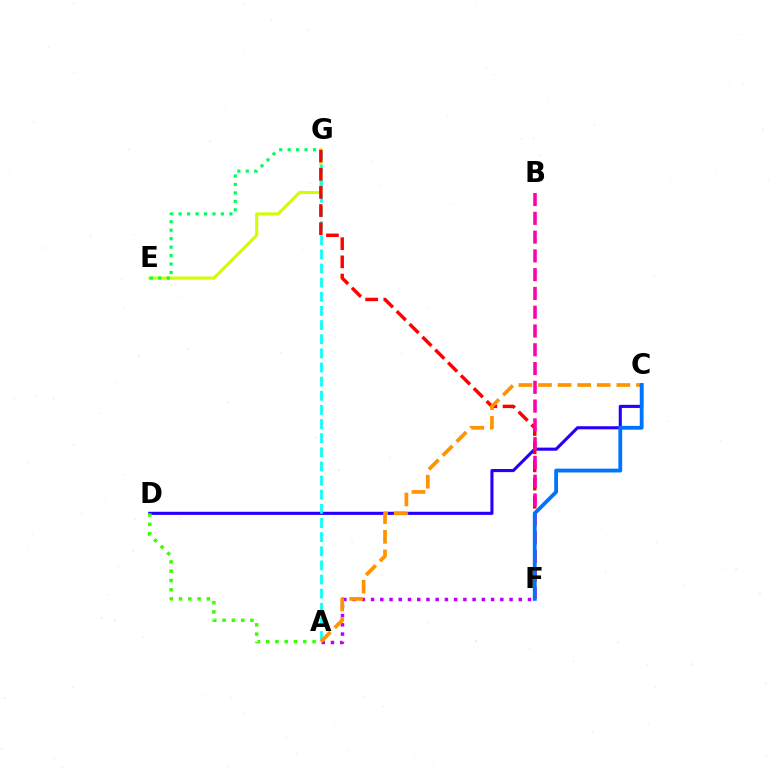{('C', 'D'): [{'color': '#2500ff', 'line_style': 'solid', 'thickness': 2.23}], ('E', 'G'): [{'color': '#d1ff00', 'line_style': 'solid', 'thickness': 2.22}, {'color': '#00ff5c', 'line_style': 'dotted', 'thickness': 2.3}], ('A', 'G'): [{'color': '#00fff6', 'line_style': 'dashed', 'thickness': 1.92}], ('F', 'G'): [{'color': '#ff0000', 'line_style': 'dashed', 'thickness': 2.47}], ('A', 'D'): [{'color': '#3dff00', 'line_style': 'dotted', 'thickness': 2.52}], ('A', 'F'): [{'color': '#b900ff', 'line_style': 'dotted', 'thickness': 2.51}], ('A', 'C'): [{'color': '#ff9400', 'line_style': 'dashed', 'thickness': 2.66}], ('B', 'F'): [{'color': '#ff00ac', 'line_style': 'dashed', 'thickness': 2.55}], ('C', 'F'): [{'color': '#0074ff', 'line_style': 'solid', 'thickness': 2.75}]}